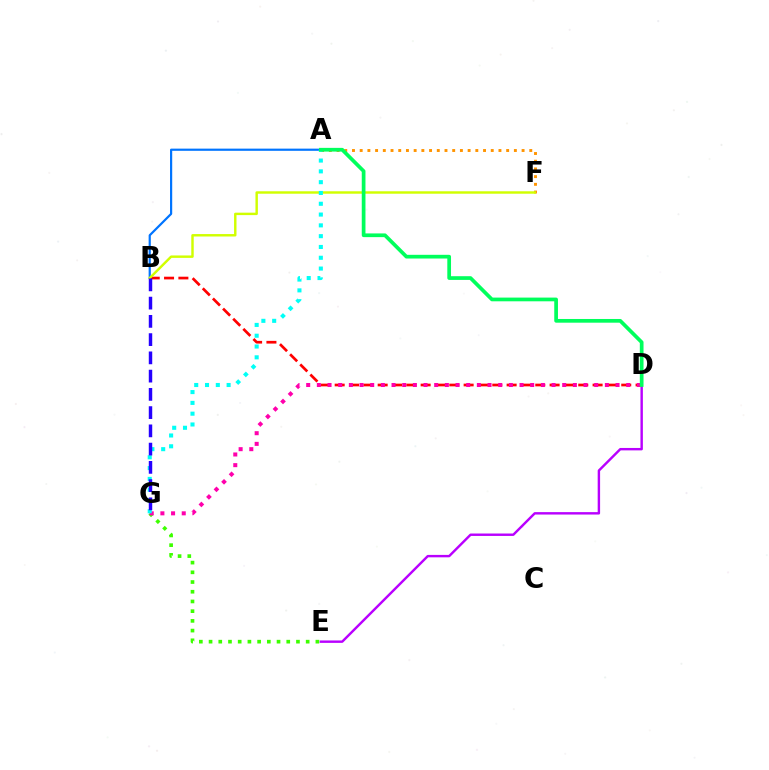{('A', 'F'): [{'color': '#ff9400', 'line_style': 'dotted', 'thickness': 2.09}], ('A', 'B'): [{'color': '#0074ff', 'line_style': 'solid', 'thickness': 1.58}], ('D', 'E'): [{'color': '#b900ff', 'line_style': 'solid', 'thickness': 1.74}], ('B', 'D'): [{'color': '#ff0000', 'line_style': 'dashed', 'thickness': 1.95}], ('E', 'G'): [{'color': '#3dff00', 'line_style': 'dotted', 'thickness': 2.64}], ('B', 'F'): [{'color': '#d1ff00', 'line_style': 'solid', 'thickness': 1.75}], ('D', 'G'): [{'color': '#ff00ac', 'line_style': 'dotted', 'thickness': 2.9}], ('A', 'G'): [{'color': '#00fff6', 'line_style': 'dotted', 'thickness': 2.93}], ('A', 'D'): [{'color': '#00ff5c', 'line_style': 'solid', 'thickness': 2.67}], ('B', 'G'): [{'color': '#2500ff', 'line_style': 'dashed', 'thickness': 2.48}]}